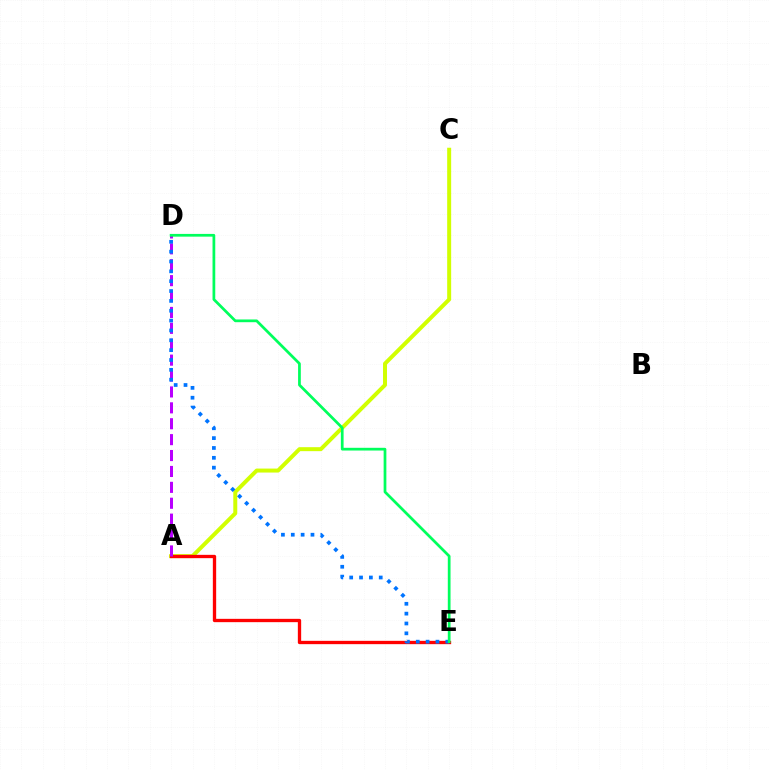{('A', 'C'): [{'color': '#d1ff00', 'line_style': 'solid', 'thickness': 2.87}], ('A', 'E'): [{'color': '#ff0000', 'line_style': 'solid', 'thickness': 2.39}], ('A', 'D'): [{'color': '#b900ff', 'line_style': 'dashed', 'thickness': 2.16}], ('D', 'E'): [{'color': '#0074ff', 'line_style': 'dotted', 'thickness': 2.68}, {'color': '#00ff5c', 'line_style': 'solid', 'thickness': 1.97}]}